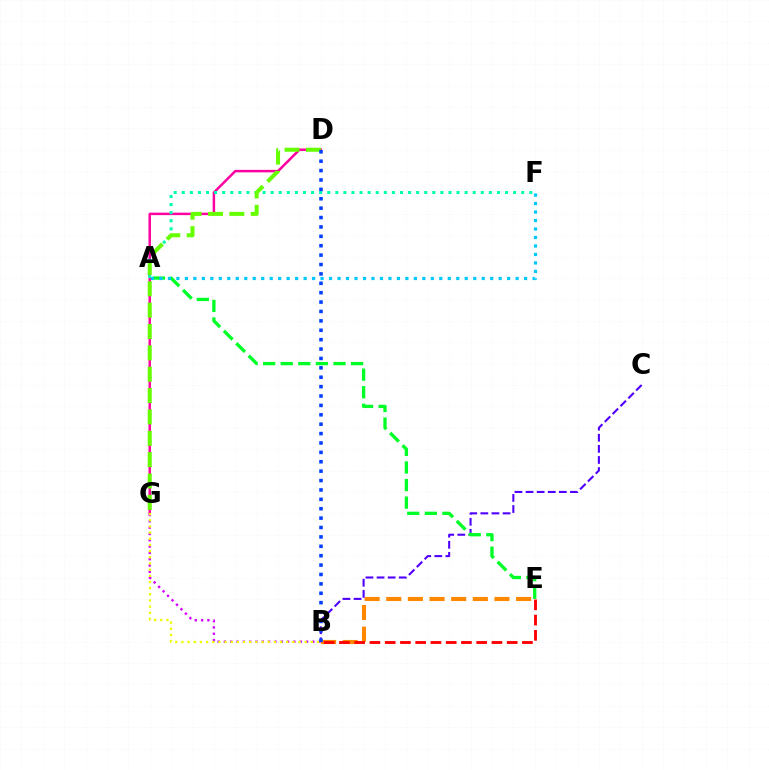{('D', 'G'): [{'color': '#ff00a0', 'line_style': 'solid', 'thickness': 1.79}, {'color': '#66ff00', 'line_style': 'dashed', 'thickness': 2.9}], ('A', 'F'): [{'color': '#00ffaf', 'line_style': 'dotted', 'thickness': 2.2}, {'color': '#00c7ff', 'line_style': 'dotted', 'thickness': 2.3}], ('B', 'G'): [{'color': '#d600ff', 'line_style': 'dotted', 'thickness': 1.72}, {'color': '#eeff00', 'line_style': 'dotted', 'thickness': 1.67}], ('B', 'E'): [{'color': '#ff8800', 'line_style': 'dashed', 'thickness': 2.94}, {'color': '#ff0000', 'line_style': 'dashed', 'thickness': 2.07}], ('B', 'C'): [{'color': '#4f00ff', 'line_style': 'dashed', 'thickness': 1.51}], ('B', 'D'): [{'color': '#003fff', 'line_style': 'dotted', 'thickness': 2.55}], ('A', 'E'): [{'color': '#00ff27', 'line_style': 'dashed', 'thickness': 2.39}]}